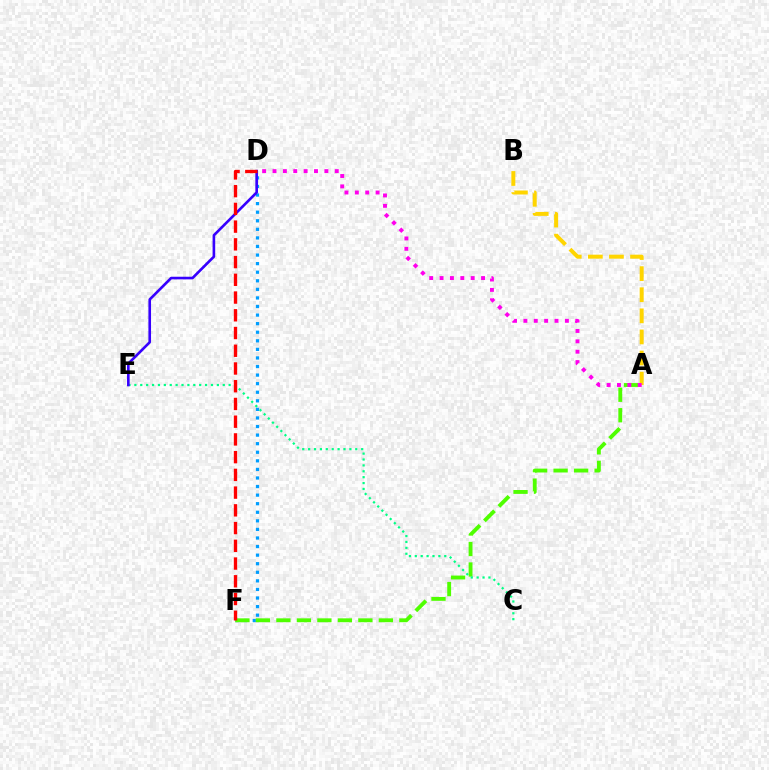{('D', 'F'): [{'color': '#009eff', 'line_style': 'dotted', 'thickness': 2.33}, {'color': '#ff0000', 'line_style': 'dashed', 'thickness': 2.41}], ('A', 'F'): [{'color': '#4fff00', 'line_style': 'dashed', 'thickness': 2.78}], ('C', 'E'): [{'color': '#00ff86', 'line_style': 'dotted', 'thickness': 1.6}], ('A', 'B'): [{'color': '#ffd500', 'line_style': 'dashed', 'thickness': 2.87}], ('A', 'D'): [{'color': '#ff00ed', 'line_style': 'dotted', 'thickness': 2.82}], ('D', 'E'): [{'color': '#3700ff', 'line_style': 'solid', 'thickness': 1.89}]}